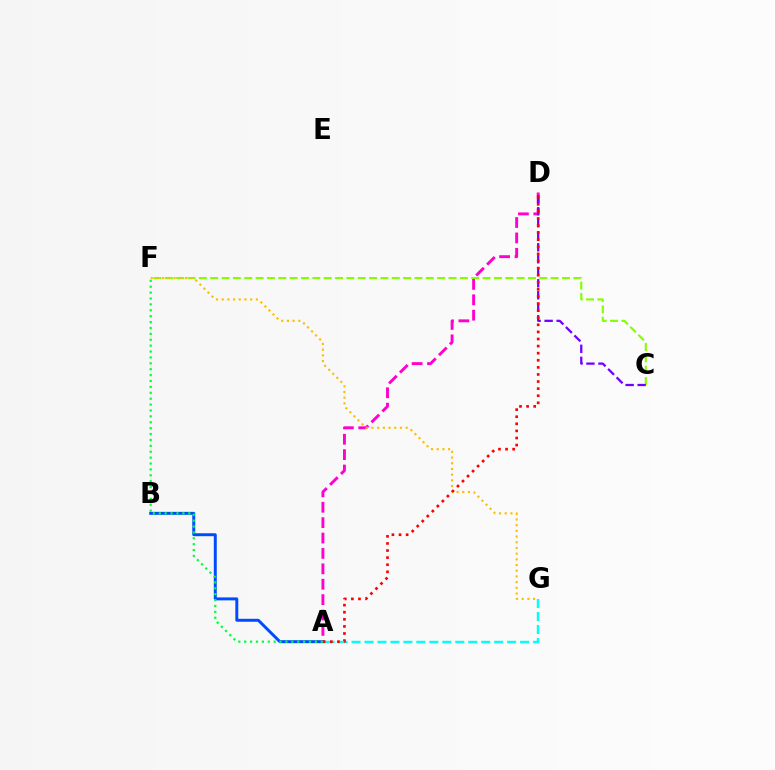{('A', 'G'): [{'color': '#00fff6', 'line_style': 'dashed', 'thickness': 1.76}], ('C', 'F'): [{'color': '#84ff00', 'line_style': 'dashed', 'thickness': 1.54}], ('A', 'B'): [{'color': '#004bff', 'line_style': 'solid', 'thickness': 2.13}], ('A', 'D'): [{'color': '#ff00cf', 'line_style': 'dashed', 'thickness': 2.09}, {'color': '#ff0000', 'line_style': 'dotted', 'thickness': 1.93}], ('C', 'D'): [{'color': '#7200ff', 'line_style': 'dashed', 'thickness': 1.63}], ('F', 'G'): [{'color': '#ffbd00', 'line_style': 'dotted', 'thickness': 1.55}], ('A', 'F'): [{'color': '#00ff39', 'line_style': 'dotted', 'thickness': 1.6}]}